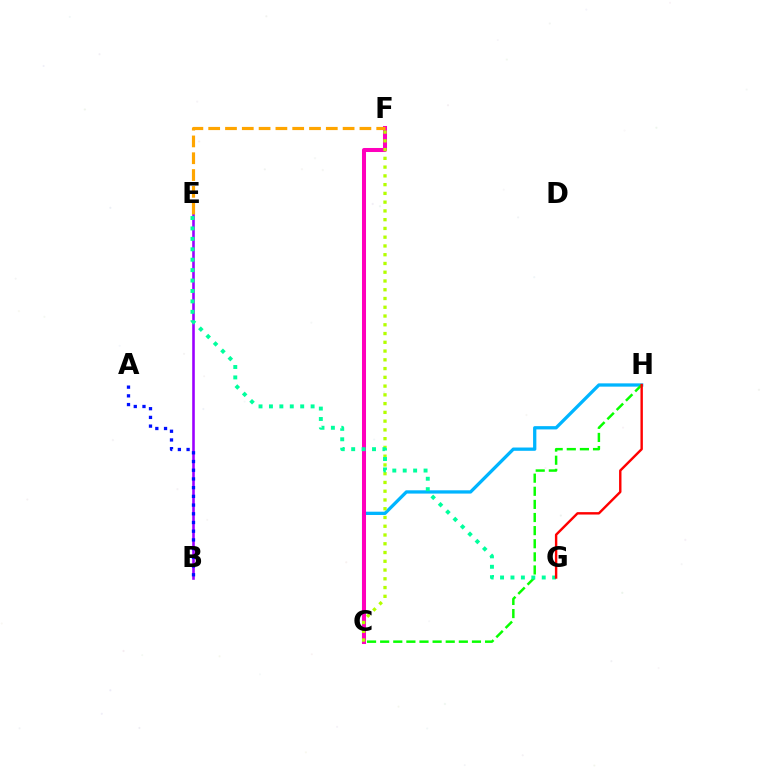{('C', 'H'): [{'color': '#00b5ff', 'line_style': 'solid', 'thickness': 2.37}, {'color': '#08ff00', 'line_style': 'dashed', 'thickness': 1.78}], ('C', 'F'): [{'color': '#ff00bd', 'line_style': 'solid', 'thickness': 2.9}, {'color': '#b3ff00', 'line_style': 'dotted', 'thickness': 2.38}], ('B', 'E'): [{'color': '#9b00ff', 'line_style': 'solid', 'thickness': 1.87}], ('E', 'G'): [{'color': '#00ff9d', 'line_style': 'dotted', 'thickness': 2.83}], ('G', 'H'): [{'color': '#ff0000', 'line_style': 'solid', 'thickness': 1.73}], ('A', 'B'): [{'color': '#0010ff', 'line_style': 'dotted', 'thickness': 2.37}], ('E', 'F'): [{'color': '#ffa500', 'line_style': 'dashed', 'thickness': 2.28}]}